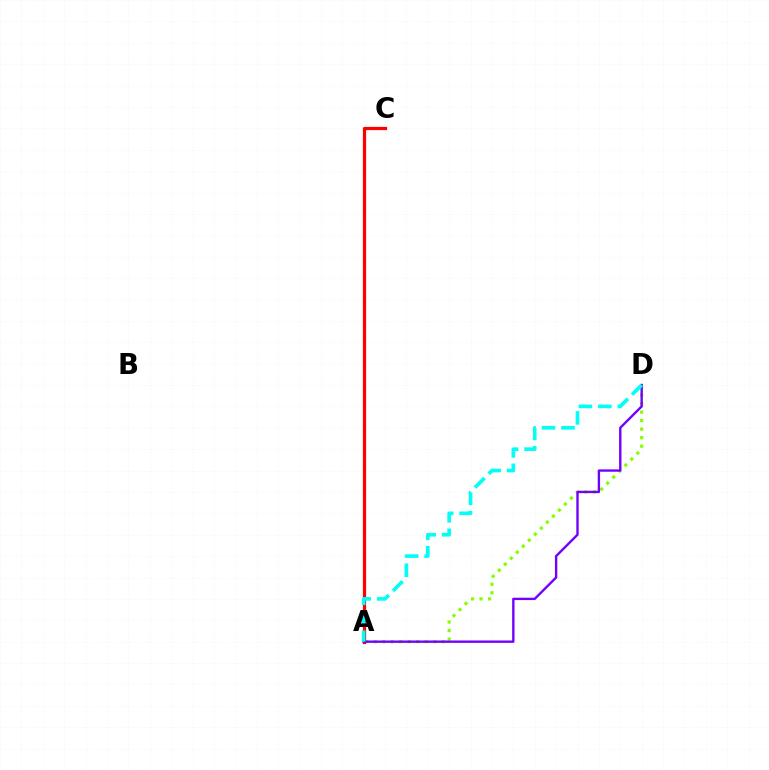{('A', 'D'): [{'color': '#84ff00', 'line_style': 'dotted', 'thickness': 2.31}, {'color': '#7200ff', 'line_style': 'solid', 'thickness': 1.71}, {'color': '#00fff6', 'line_style': 'dashed', 'thickness': 2.64}], ('A', 'C'): [{'color': '#ff0000', 'line_style': 'solid', 'thickness': 2.33}]}